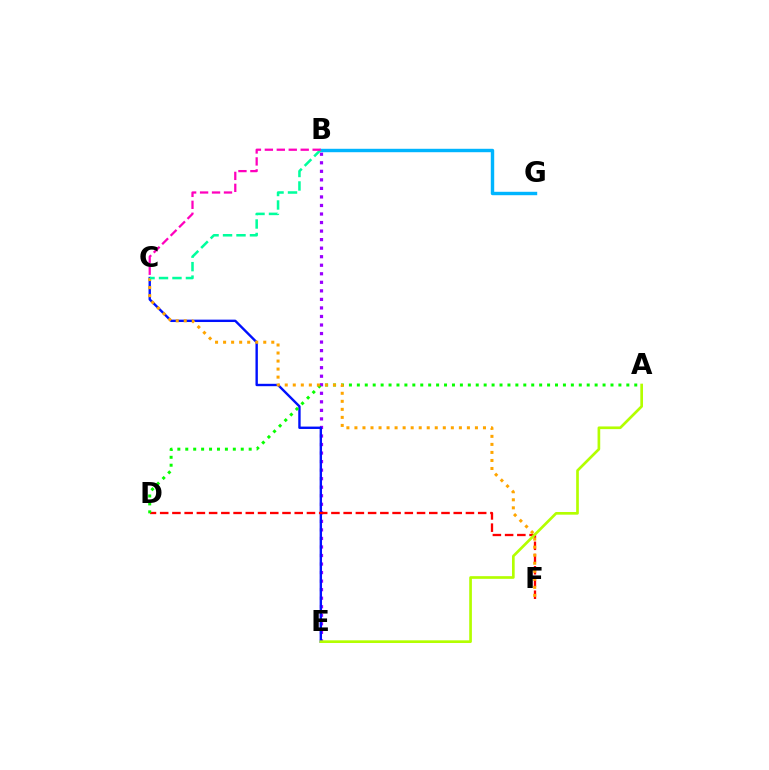{('B', 'E'): [{'color': '#9b00ff', 'line_style': 'dotted', 'thickness': 2.32}], ('C', 'E'): [{'color': '#0010ff', 'line_style': 'solid', 'thickness': 1.72}], ('D', 'F'): [{'color': '#ff0000', 'line_style': 'dashed', 'thickness': 1.66}], ('A', 'D'): [{'color': '#08ff00', 'line_style': 'dotted', 'thickness': 2.15}], ('C', 'F'): [{'color': '#ffa500', 'line_style': 'dotted', 'thickness': 2.18}], ('B', 'G'): [{'color': '#00b5ff', 'line_style': 'solid', 'thickness': 2.46}], ('A', 'E'): [{'color': '#b3ff00', 'line_style': 'solid', 'thickness': 1.93}], ('B', 'C'): [{'color': '#00ff9d', 'line_style': 'dashed', 'thickness': 1.83}, {'color': '#ff00bd', 'line_style': 'dashed', 'thickness': 1.62}]}